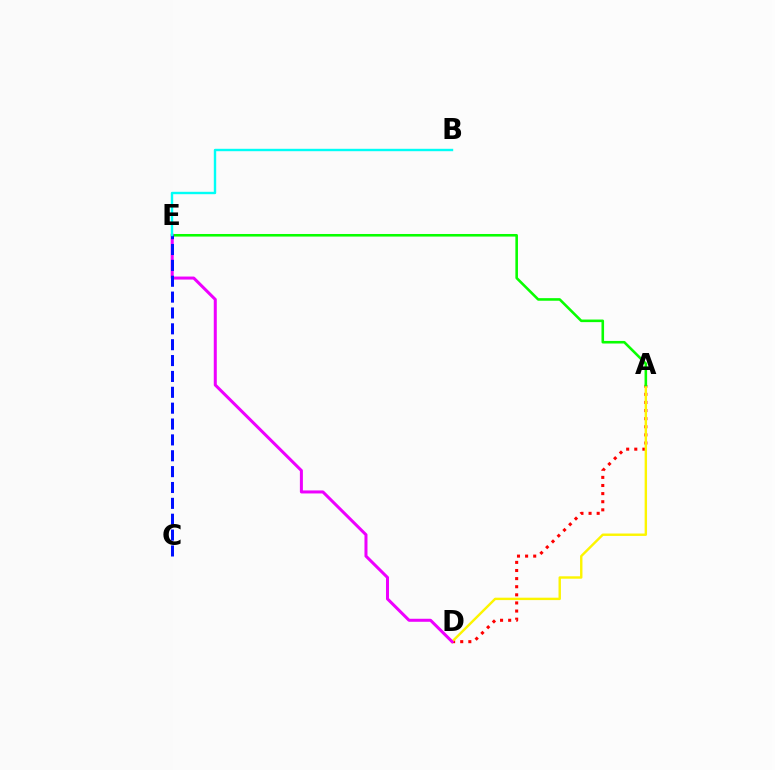{('A', 'D'): [{'color': '#ff0000', 'line_style': 'dotted', 'thickness': 2.2}, {'color': '#fcf500', 'line_style': 'solid', 'thickness': 1.74}], ('A', 'E'): [{'color': '#08ff00', 'line_style': 'solid', 'thickness': 1.86}], ('D', 'E'): [{'color': '#ee00ff', 'line_style': 'solid', 'thickness': 2.17}], ('C', 'E'): [{'color': '#0010ff', 'line_style': 'dashed', 'thickness': 2.16}], ('B', 'E'): [{'color': '#00fff6', 'line_style': 'solid', 'thickness': 1.73}]}